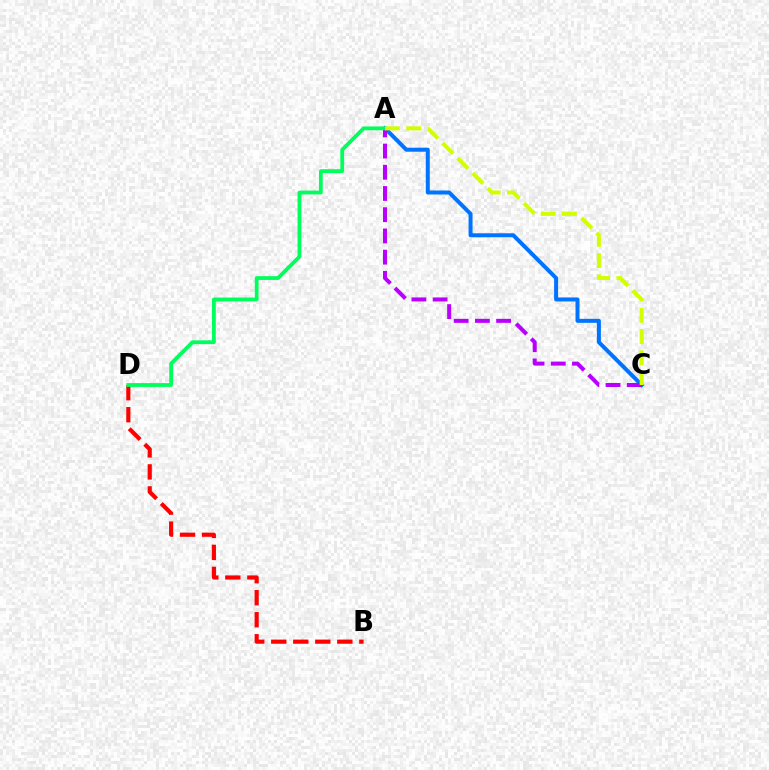{('B', 'D'): [{'color': '#ff0000', 'line_style': 'dashed', 'thickness': 2.99}], ('A', 'C'): [{'color': '#0074ff', 'line_style': 'solid', 'thickness': 2.88}, {'color': '#b900ff', 'line_style': 'dashed', 'thickness': 2.88}, {'color': '#d1ff00', 'line_style': 'dashed', 'thickness': 2.88}], ('A', 'D'): [{'color': '#00ff5c', 'line_style': 'solid', 'thickness': 2.73}]}